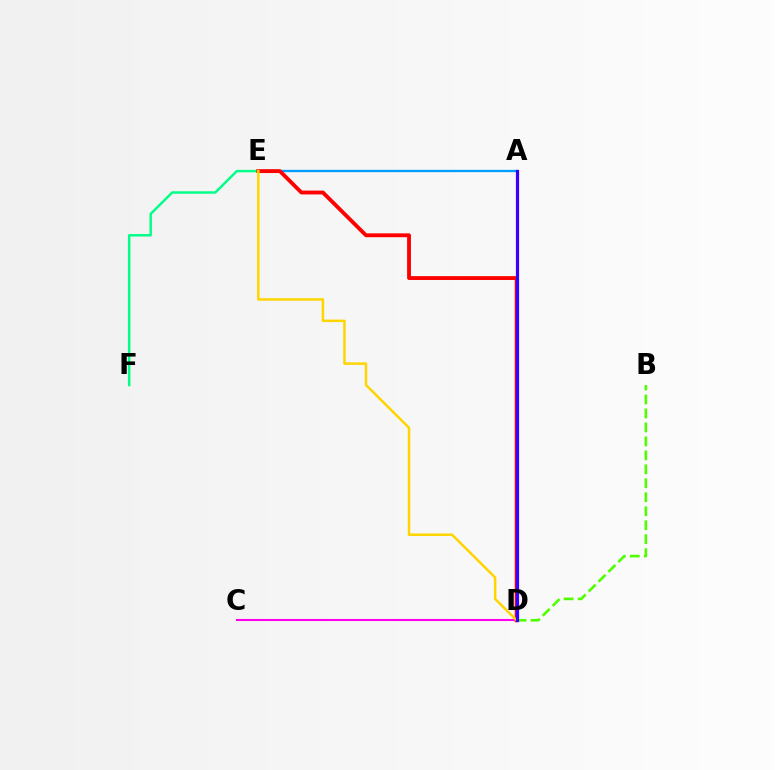{('E', 'F'): [{'color': '#00ff86', 'line_style': 'solid', 'thickness': 1.78}], ('A', 'E'): [{'color': '#009eff', 'line_style': 'solid', 'thickness': 1.66}], ('C', 'D'): [{'color': '#ff00ed', 'line_style': 'solid', 'thickness': 1.51}], ('D', 'E'): [{'color': '#ff0000', 'line_style': 'solid', 'thickness': 2.77}, {'color': '#ffd500', 'line_style': 'solid', 'thickness': 1.79}], ('B', 'D'): [{'color': '#4fff00', 'line_style': 'dashed', 'thickness': 1.9}], ('A', 'D'): [{'color': '#3700ff', 'line_style': 'solid', 'thickness': 2.3}]}